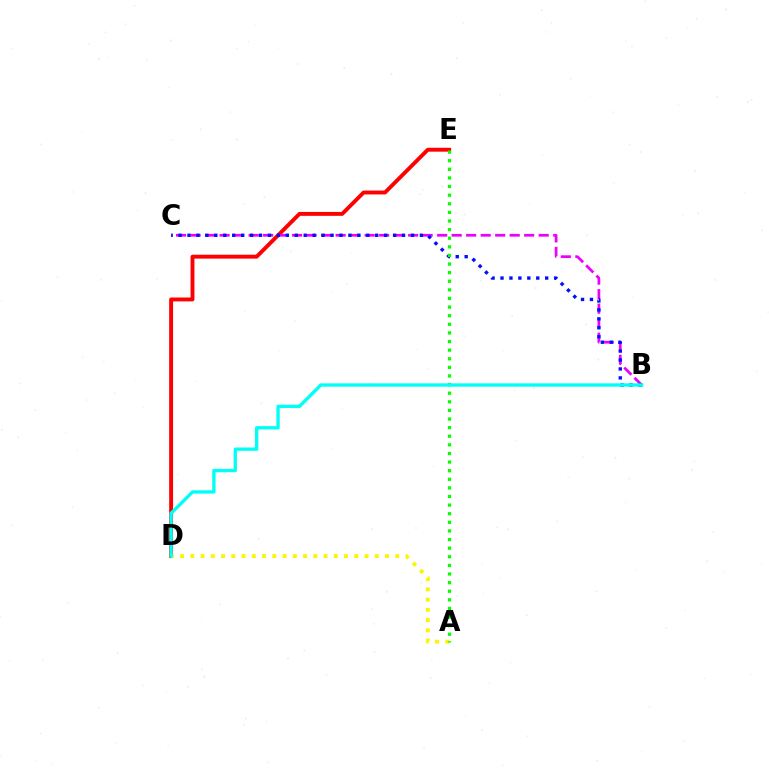{('D', 'E'): [{'color': '#ff0000', 'line_style': 'solid', 'thickness': 2.8}], ('B', 'C'): [{'color': '#ee00ff', 'line_style': 'dashed', 'thickness': 1.97}, {'color': '#0010ff', 'line_style': 'dotted', 'thickness': 2.43}], ('A', 'D'): [{'color': '#fcf500', 'line_style': 'dotted', 'thickness': 2.78}], ('A', 'E'): [{'color': '#08ff00', 'line_style': 'dotted', 'thickness': 2.34}], ('B', 'D'): [{'color': '#00fff6', 'line_style': 'solid', 'thickness': 2.4}]}